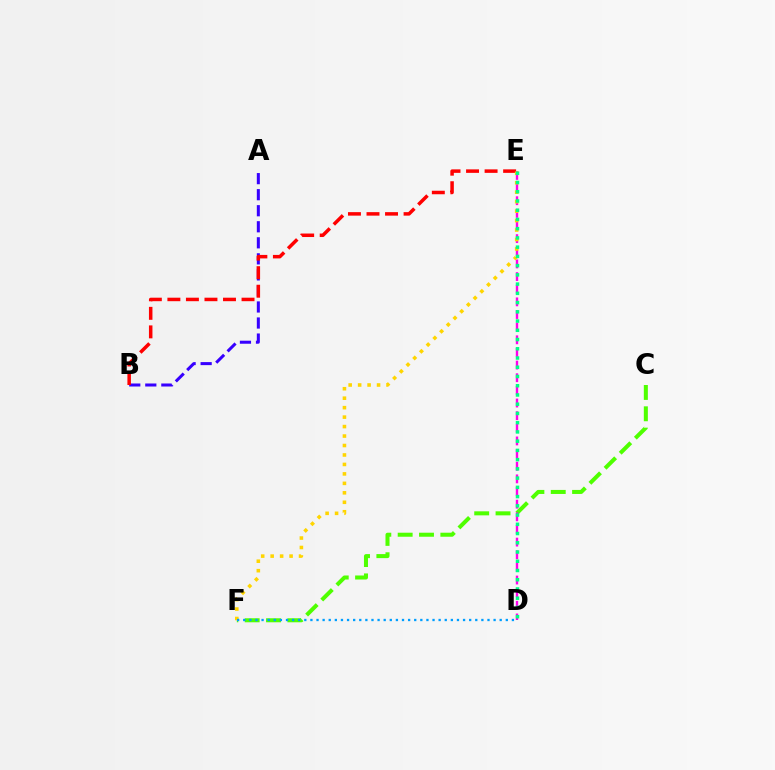{('A', 'B'): [{'color': '#3700ff', 'line_style': 'dashed', 'thickness': 2.18}], ('C', 'F'): [{'color': '#4fff00', 'line_style': 'dashed', 'thickness': 2.9}], ('D', 'E'): [{'color': '#ff00ed', 'line_style': 'dashed', 'thickness': 1.72}, {'color': '#00ff86', 'line_style': 'dotted', 'thickness': 2.51}], ('B', 'E'): [{'color': '#ff0000', 'line_style': 'dashed', 'thickness': 2.52}], ('E', 'F'): [{'color': '#ffd500', 'line_style': 'dotted', 'thickness': 2.57}], ('D', 'F'): [{'color': '#009eff', 'line_style': 'dotted', 'thickness': 1.66}]}